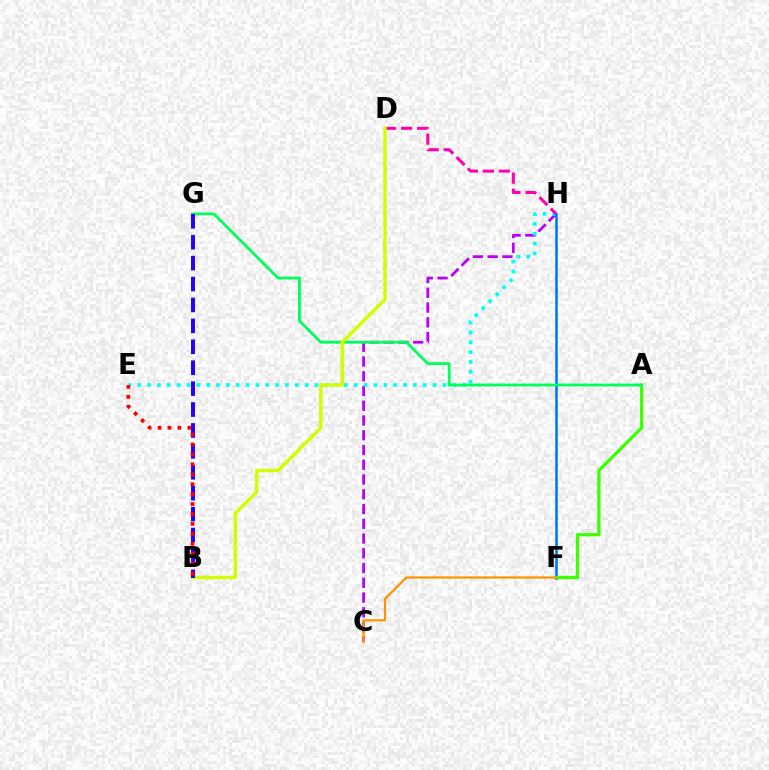{('C', 'H'): [{'color': '#b900ff', 'line_style': 'dashed', 'thickness': 2.0}], ('E', 'H'): [{'color': '#00fff6', 'line_style': 'dotted', 'thickness': 2.67}], ('D', 'H'): [{'color': '#ff00ac', 'line_style': 'dashed', 'thickness': 2.17}], ('F', 'H'): [{'color': '#0074ff', 'line_style': 'solid', 'thickness': 1.85}], ('A', 'F'): [{'color': '#3dff00', 'line_style': 'solid', 'thickness': 2.35}], ('A', 'G'): [{'color': '#00ff5c', 'line_style': 'solid', 'thickness': 2.03}], ('B', 'D'): [{'color': '#d1ff00', 'line_style': 'solid', 'thickness': 2.49}], ('B', 'G'): [{'color': '#2500ff', 'line_style': 'dashed', 'thickness': 2.84}], ('B', 'E'): [{'color': '#ff0000', 'line_style': 'dotted', 'thickness': 2.7}], ('C', 'F'): [{'color': '#ff9400', 'line_style': 'solid', 'thickness': 1.59}]}